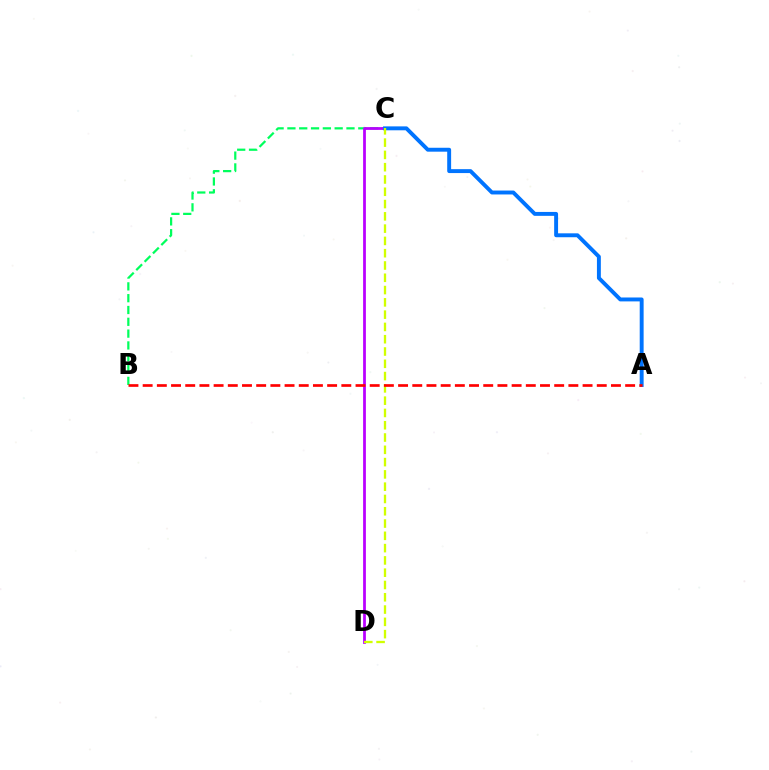{('B', 'C'): [{'color': '#00ff5c', 'line_style': 'dashed', 'thickness': 1.6}], ('C', 'D'): [{'color': '#b900ff', 'line_style': 'solid', 'thickness': 1.99}, {'color': '#d1ff00', 'line_style': 'dashed', 'thickness': 1.67}], ('A', 'C'): [{'color': '#0074ff', 'line_style': 'solid', 'thickness': 2.82}], ('A', 'B'): [{'color': '#ff0000', 'line_style': 'dashed', 'thickness': 1.93}]}